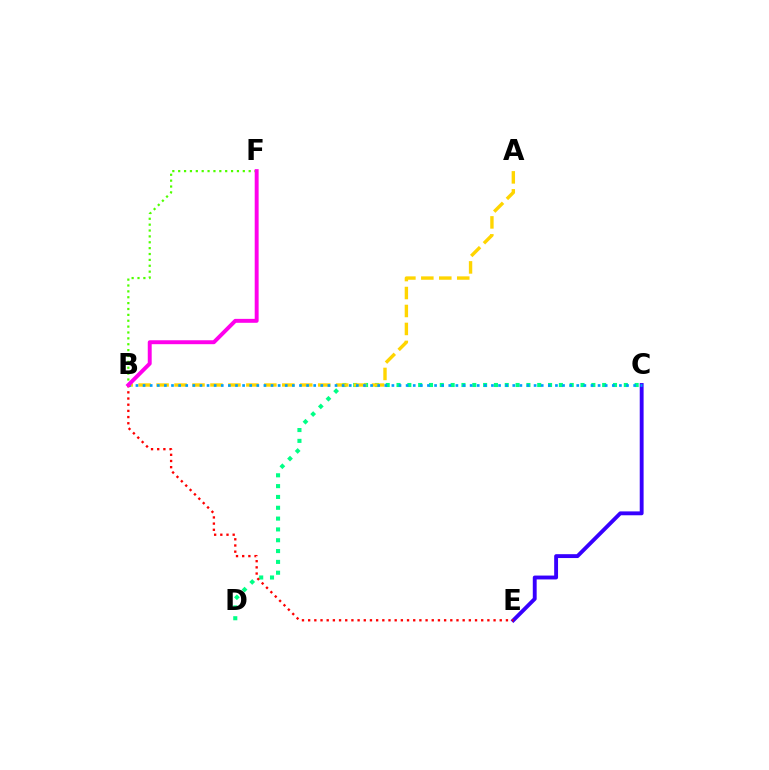{('C', 'E'): [{'color': '#3700ff', 'line_style': 'solid', 'thickness': 2.79}], ('B', 'F'): [{'color': '#4fff00', 'line_style': 'dotted', 'thickness': 1.6}, {'color': '#ff00ed', 'line_style': 'solid', 'thickness': 2.83}], ('C', 'D'): [{'color': '#00ff86', 'line_style': 'dotted', 'thickness': 2.94}], ('A', 'B'): [{'color': '#ffd500', 'line_style': 'dashed', 'thickness': 2.44}], ('B', 'C'): [{'color': '#009eff', 'line_style': 'dotted', 'thickness': 1.93}], ('B', 'E'): [{'color': '#ff0000', 'line_style': 'dotted', 'thickness': 1.68}]}